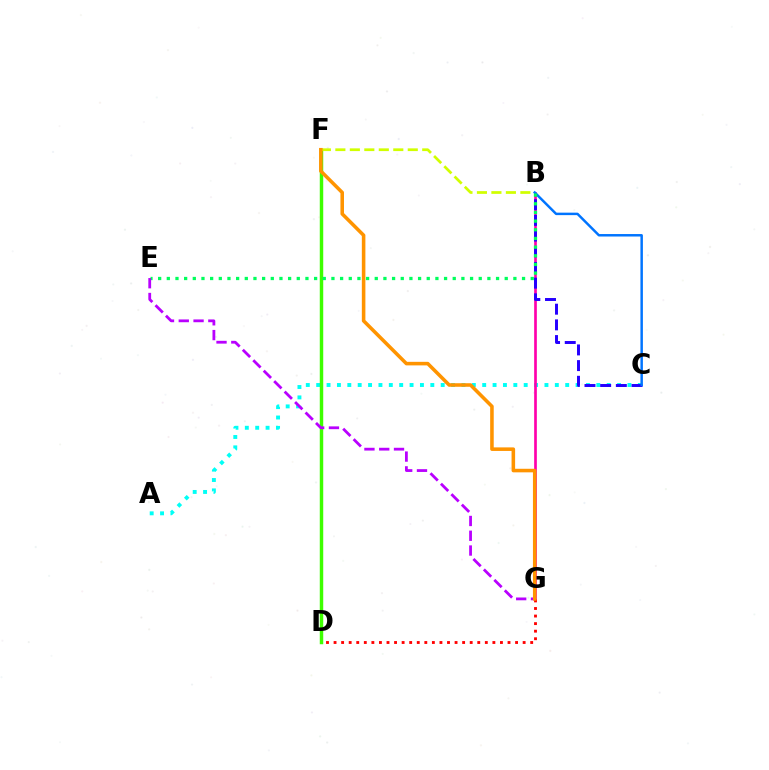{('A', 'C'): [{'color': '#00fff6', 'line_style': 'dotted', 'thickness': 2.82}], ('B', 'G'): [{'color': '#ff00ac', 'line_style': 'solid', 'thickness': 1.93}], ('B', 'C'): [{'color': '#2500ff', 'line_style': 'dashed', 'thickness': 2.13}, {'color': '#0074ff', 'line_style': 'solid', 'thickness': 1.78}], ('D', 'G'): [{'color': '#ff0000', 'line_style': 'dotted', 'thickness': 2.05}], ('D', 'F'): [{'color': '#3dff00', 'line_style': 'solid', 'thickness': 2.49}], ('B', 'E'): [{'color': '#00ff5c', 'line_style': 'dotted', 'thickness': 2.35}], ('B', 'F'): [{'color': '#d1ff00', 'line_style': 'dashed', 'thickness': 1.97}], ('E', 'G'): [{'color': '#b900ff', 'line_style': 'dashed', 'thickness': 2.01}], ('F', 'G'): [{'color': '#ff9400', 'line_style': 'solid', 'thickness': 2.56}]}